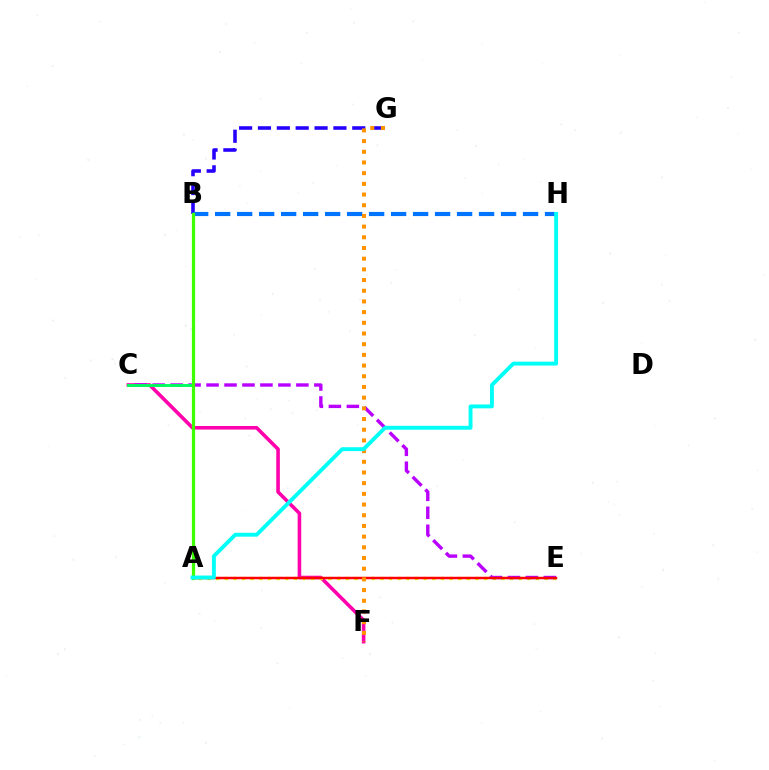{('C', 'F'): [{'color': '#ff00ac', 'line_style': 'solid', 'thickness': 2.57}], ('A', 'E'): [{'color': '#d1ff00', 'line_style': 'dotted', 'thickness': 2.35}, {'color': '#ff0000', 'line_style': 'solid', 'thickness': 1.78}], ('C', 'E'): [{'color': '#b900ff', 'line_style': 'dashed', 'thickness': 2.44}], ('A', 'C'): [{'color': '#00ff5c', 'line_style': 'solid', 'thickness': 2.09}], ('B', 'G'): [{'color': '#2500ff', 'line_style': 'dashed', 'thickness': 2.56}], ('B', 'H'): [{'color': '#0074ff', 'line_style': 'dashed', 'thickness': 2.99}], ('A', 'B'): [{'color': '#3dff00', 'line_style': 'solid', 'thickness': 2.33}], ('F', 'G'): [{'color': '#ff9400', 'line_style': 'dotted', 'thickness': 2.9}], ('A', 'H'): [{'color': '#00fff6', 'line_style': 'solid', 'thickness': 2.8}]}